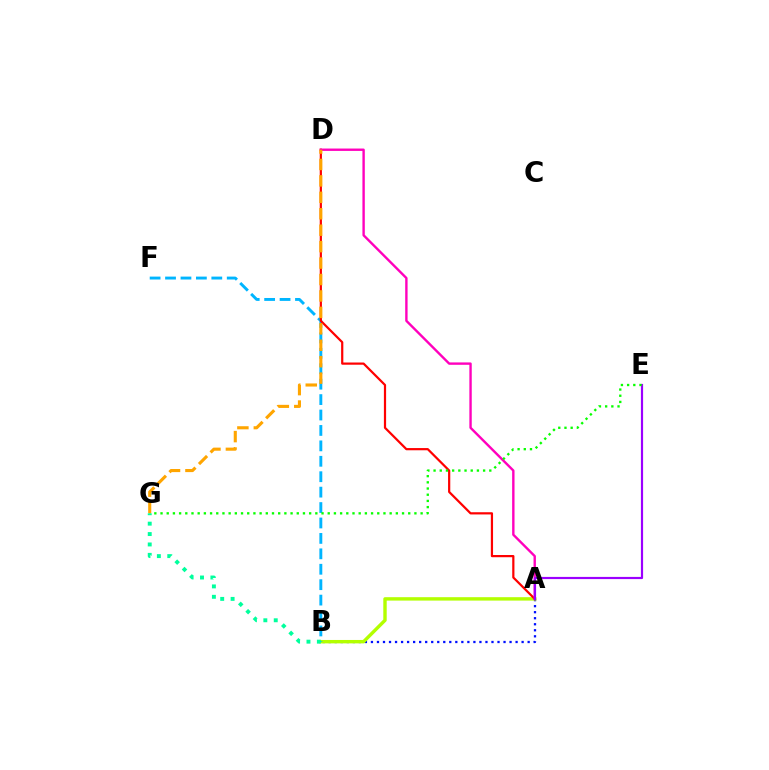{('A', 'B'): [{'color': '#0010ff', 'line_style': 'dotted', 'thickness': 1.64}, {'color': '#b3ff00', 'line_style': 'solid', 'thickness': 2.45}], ('B', 'F'): [{'color': '#00b5ff', 'line_style': 'dashed', 'thickness': 2.1}], ('A', 'D'): [{'color': '#ff0000', 'line_style': 'solid', 'thickness': 1.59}, {'color': '#ff00bd', 'line_style': 'solid', 'thickness': 1.72}], ('A', 'E'): [{'color': '#9b00ff', 'line_style': 'solid', 'thickness': 1.57}], ('E', 'G'): [{'color': '#08ff00', 'line_style': 'dotted', 'thickness': 1.68}], ('D', 'G'): [{'color': '#ffa500', 'line_style': 'dashed', 'thickness': 2.23}], ('B', 'G'): [{'color': '#00ff9d', 'line_style': 'dotted', 'thickness': 2.83}]}